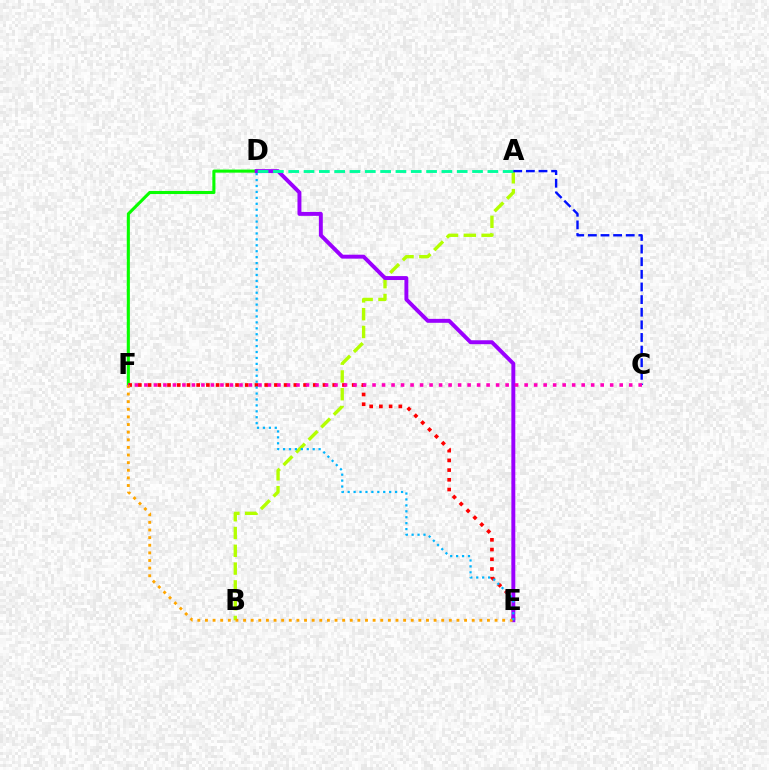{('D', 'F'): [{'color': '#08ff00', 'line_style': 'solid', 'thickness': 2.22}], ('E', 'F'): [{'color': '#ff0000', 'line_style': 'dotted', 'thickness': 2.64}, {'color': '#ffa500', 'line_style': 'dotted', 'thickness': 2.07}], ('A', 'B'): [{'color': '#b3ff00', 'line_style': 'dashed', 'thickness': 2.42}], ('D', 'E'): [{'color': '#9b00ff', 'line_style': 'solid', 'thickness': 2.83}, {'color': '#00b5ff', 'line_style': 'dotted', 'thickness': 1.61}], ('A', 'D'): [{'color': '#00ff9d', 'line_style': 'dashed', 'thickness': 2.08}], ('A', 'C'): [{'color': '#0010ff', 'line_style': 'dashed', 'thickness': 1.72}], ('C', 'F'): [{'color': '#ff00bd', 'line_style': 'dotted', 'thickness': 2.58}]}